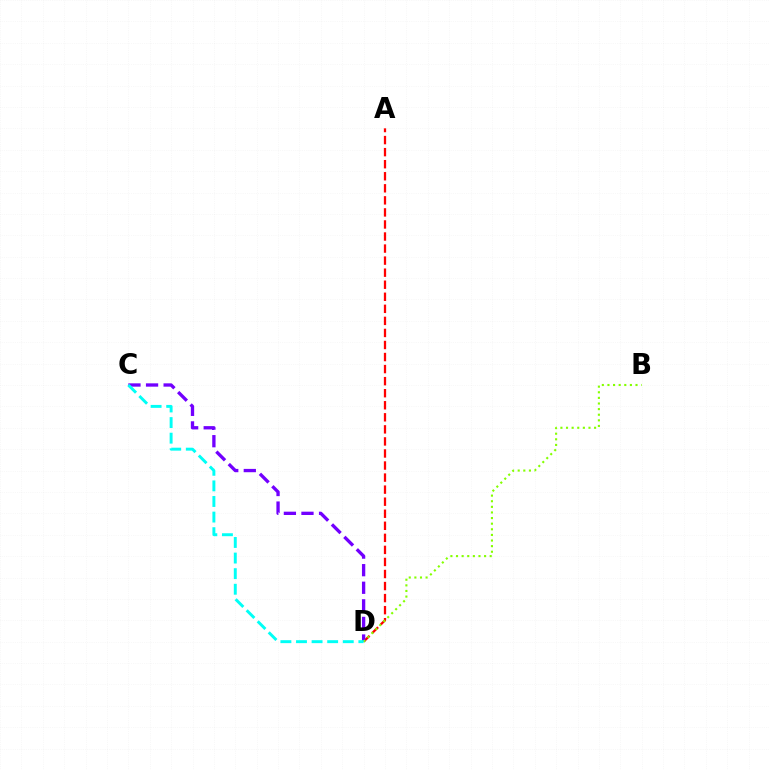{('A', 'D'): [{'color': '#ff0000', 'line_style': 'dashed', 'thickness': 1.64}], ('C', 'D'): [{'color': '#7200ff', 'line_style': 'dashed', 'thickness': 2.39}, {'color': '#00fff6', 'line_style': 'dashed', 'thickness': 2.12}], ('B', 'D'): [{'color': '#84ff00', 'line_style': 'dotted', 'thickness': 1.52}]}